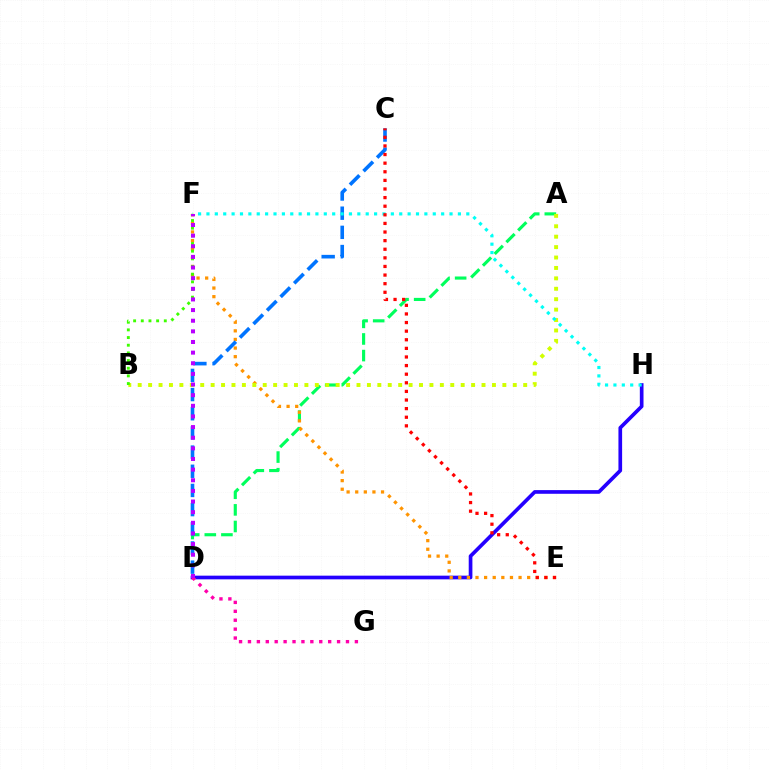{('D', 'H'): [{'color': '#2500ff', 'line_style': 'solid', 'thickness': 2.65}], ('A', 'D'): [{'color': '#00ff5c', 'line_style': 'dashed', 'thickness': 2.26}], ('E', 'F'): [{'color': '#ff9400', 'line_style': 'dotted', 'thickness': 2.34}], ('C', 'D'): [{'color': '#0074ff', 'line_style': 'dashed', 'thickness': 2.61}], ('A', 'B'): [{'color': '#d1ff00', 'line_style': 'dotted', 'thickness': 2.83}], ('D', 'G'): [{'color': '#ff00ac', 'line_style': 'dotted', 'thickness': 2.42}], ('F', 'H'): [{'color': '#00fff6', 'line_style': 'dotted', 'thickness': 2.28}], ('B', 'F'): [{'color': '#3dff00', 'line_style': 'dotted', 'thickness': 2.08}], ('D', 'F'): [{'color': '#b900ff', 'line_style': 'dotted', 'thickness': 2.89}], ('C', 'E'): [{'color': '#ff0000', 'line_style': 'dotted', 'thickness': 2.34}]}